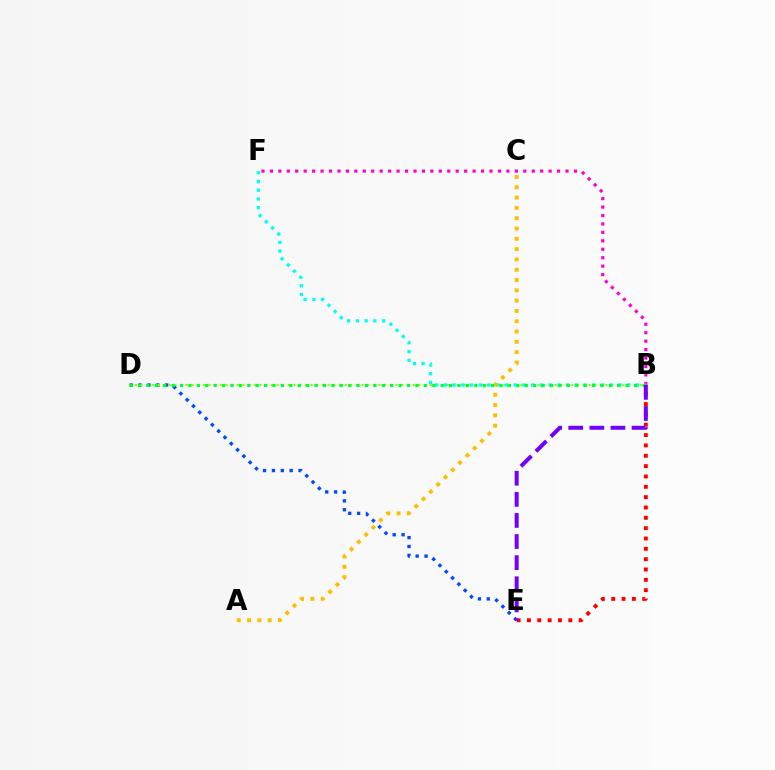{('D', 'E'): [{'color': '#004bff', 'line_style': 'dotted', 'thickness': 2.41}], ('B', 'D'): [{'color': '#84ff00', 'line_style': 'dotted', 'thickness': 1.54}, {'color': '#00ff39', 'line_style': 'dotted', 'thickness': 2.28}], ('B', 'E'): [{'color': '#ff0000', 'line_style': 'dotted', 'thickness': 2.81}, {'color': '#7200ff', 'line_style': 'dashed', 'thickness': 2.87}], ('B', 'F'): [{'color': '#ff00cf', 'line_style': 'dotted', 'thickness': 2.29}, {'color': '#00fff6', 'line_style': 'dotted', 'thickness': 2.37}], ('A', 'C'): [{'color': '#ffbd00', 'line_style': 'dotted', 'thickness': 2.8}]}